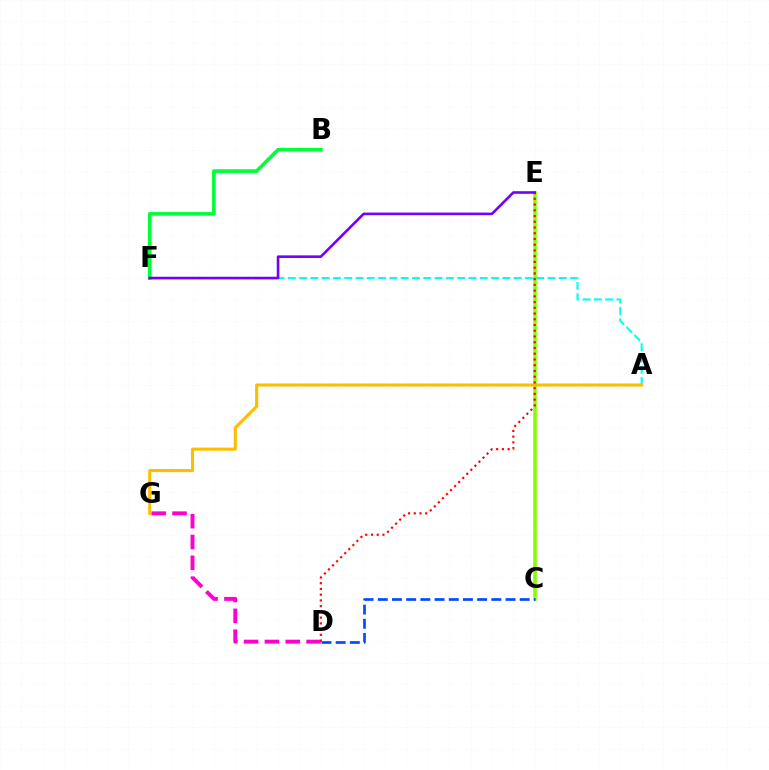{('C', 'E'): [{'color': '#84ff00', 'line_style': 'solid', 'thickness': 2.55}], ('A', 'F'): [{'color': '#00fff6', 'line_style': 'dashed', 'thickness': 1.53}], ('D', 'G'): [{'color': '#ff00cf', 'line_style': 'dashed', 'thickness': 2.83}], ('B', 'F'): [{'color': '#00ff39', 'line_style': 'solid', 'thickness': 2.64}], ('A', 'G'): [{'color': '#ffbd00', 'line_style': 'solid', 'thickness': 2.22}], ('D', 'E'): [{'color': '#ff0000', 'line_style': 'dotted', 'thickness': 1.56}], ('C', 'D'): [{'color': '#004bff', 'line_style': 'dashed', 'thickness': 1.93}], ('E', 'F'): [{'color': '#7200ff', 'line_style': 'solid', 'thickness': 1.88}]}